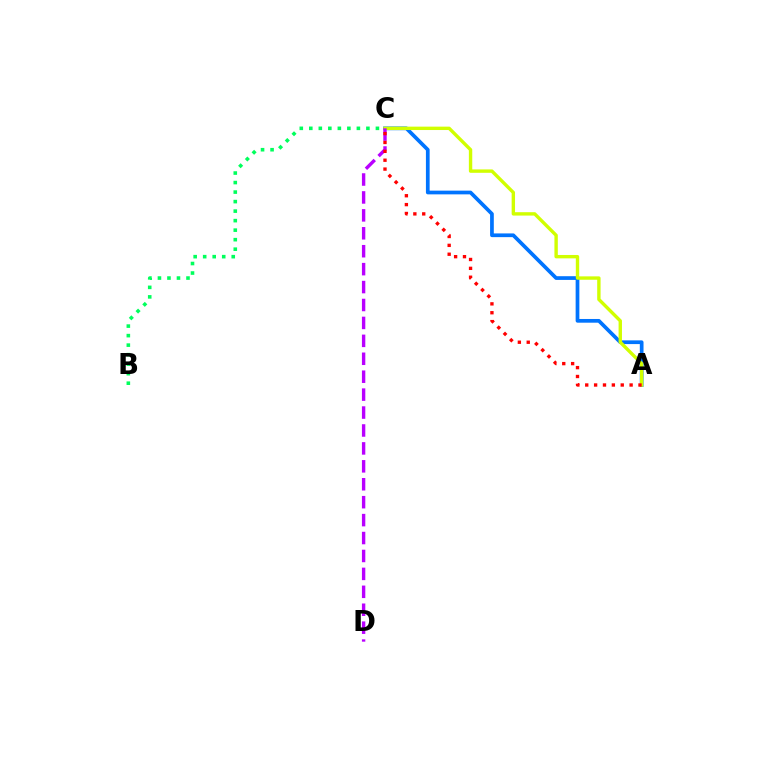{('A', 'C'): [{'color': '#0074ff', 'line_style': 'solid', 'thickness': 2.68}, {'color': '#d1ff00', 'line_style': 'solid', 'thickness': 2.44}, {'color': '#ff0000', 'line_style': 'dotted', 'thickness': 2.41}], ('C', 'D'): [{'color': '#b900ff', 'line_style': 'dashed', 'thickness': 2.44}], ('B', 'C'): [{'color': '#00ff5c', 'line_style': 'dotted', 'thickness': 2.59}]}